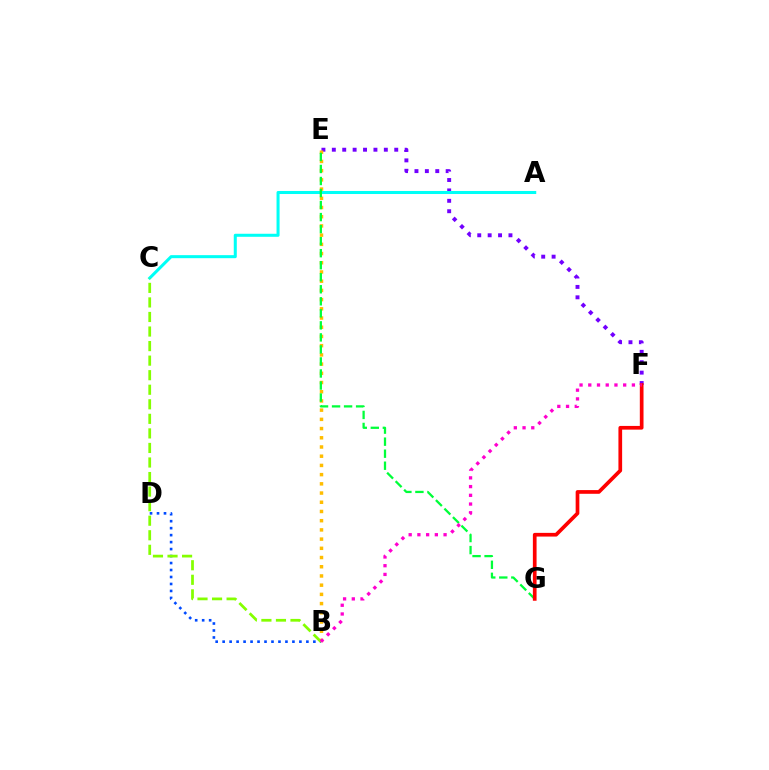{('B', 'D'): [{'color': '#004bff', 'line_style': 'dotted', 'thickness': 1.9}], ('E', 'F'): [{'color': '#7200ff', 'line_style': 'dotted', 'thickness': 2.83}], ('B', 'E'): [{'color': '#ffbd00', 'line_style': 'dotted', 'thickness': 2.5}], ('A', 'C'): [{'color': '#00fff6', 'line_style': 'solid', 'thickness': 2.19}], ('E', 'G'): [{'color': '#00ff39', 'line_style': 'dashed', 'thickness': 1.63}], ('F', 'G'): [{'color': '#ff0000', 'line_style': 'solid', 'thickness': 2.66}], ('B', 'C'): [{'color': '#84ff00', 'line_style': 'dashed', 'thickness': 1.98}], ('B', 'F'): [{'color': '#ff00cf', 'line_style': 'dotted', 'thickness': 2.37}]}